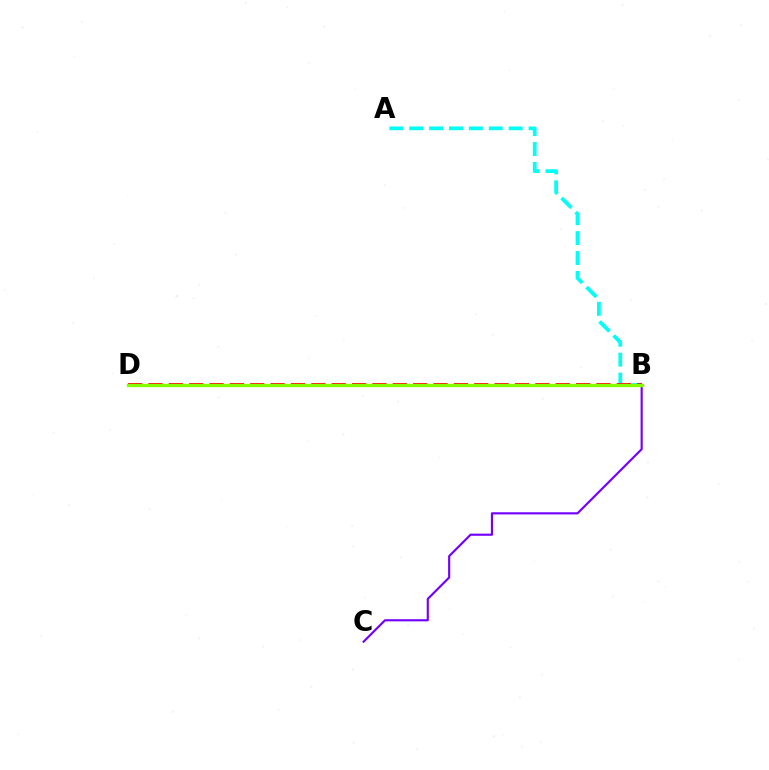{('A', 'B'): [{'color': '#00fff6', 'line_style': 'dashed', 'thickness': 2.7}], ('B', 'D'): [{'color': '#ff0000', 'line_style': 'dashed', 'thickness': 2.77}, {'color': '#84ff00', 'line_style': 'solid', 'thickness': 2.38}], ('B', 'C'): [{'color': '#7200ff', 'line_style': 'solid', 'thickness': 1.54}]}